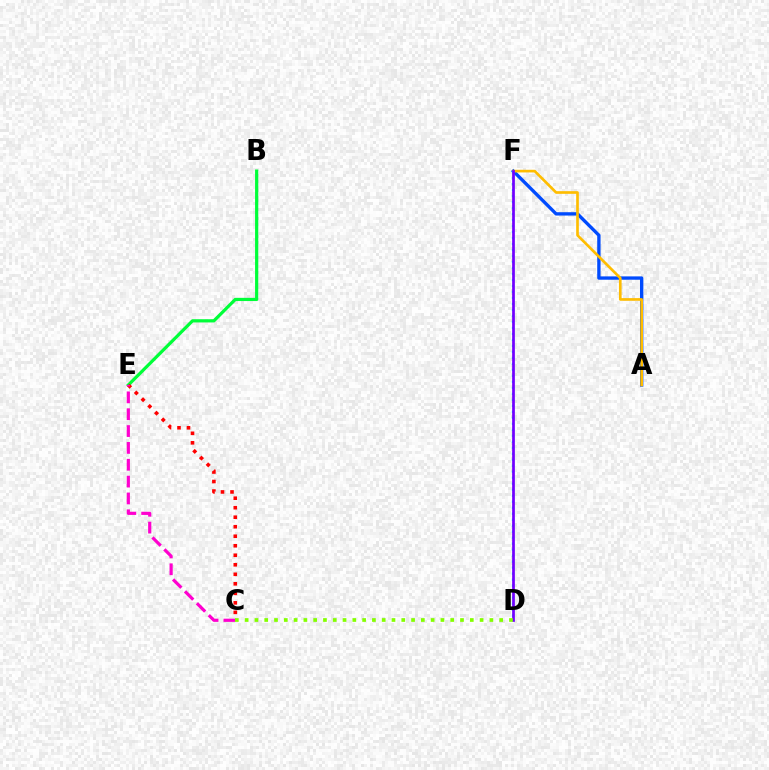{('B', 'E'): [{'color': '#00ff39', 'line_style': 'solid', 'thickness': 2.31}], ('A', 'F'): [{'color': '#004bff', 'line_style': 'solid', 'thickness': 2.4}, {'color': '#ffbd00', 'line_style': 'solid', 'thickness': 1.91}], ('C', 'E'): [{'color': '#ff0000', 'line_style': 'dotted', 'thickness': 2.58}, {'color': '#ff00cf', 'line_style': 'dashed', 'thickness': 2.29}], ('D', 'F'): [{'color': '#00fff6', 'line_style': 'dotted', 'thickness': 1.63}, {'color': '#7200ff', 'line_style': 'solid', 'thickness': 1.96}], ('C', 'D'): [{'color': '#84ff00', 'line_style': 'dotted', 'thickness': 2.66}]}